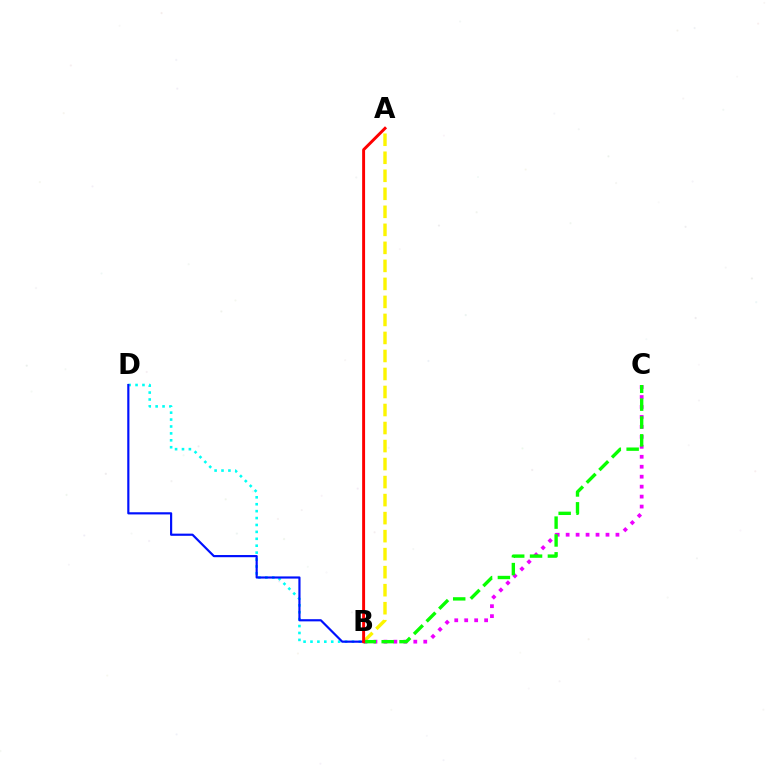{('A', 'B'): [{'color': '#fcf500', 'line_style': 'dashed', 'thickness': 2.45}, {'color': '#ff0000', 'line_style': 'solid', 'thickness': 2.11}], ('B', 'D'): [{'color': '#00fff6', 'line_style': 'dotted', 'thickness': 1.88}, {'color': '#0010ff', 'line_style': 'solid', 'thickness': 1.57}], ('B', 'C'): [{'color': '#ee00ff', 'line_style': 'dotted', 'thickness': 2.71}, {'color': '#08ff00', 'line_style': 'dashed', 'thickness': 2.42}]}